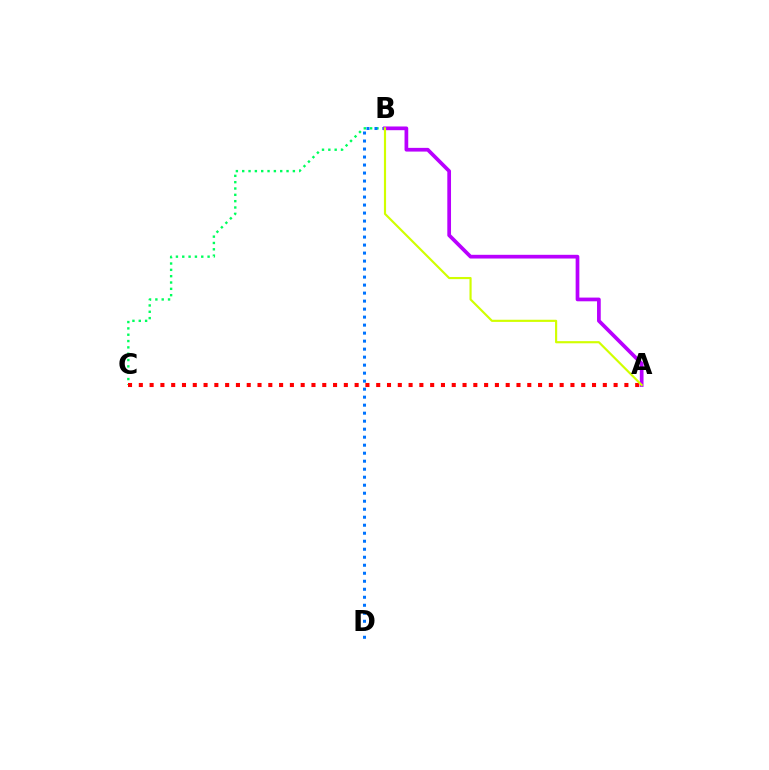{('B', 'C'): [{'color': '#00ff5c', 'line_style': 'dotted', 'thickness': 1.72}], ('B', 'D'): [{'color': '#0074ff', 'line_style': 'dotted', 'thickness': 2.17}], ('A', 'C'): [{'color': '#ff0000', 'line_style': 'dotted', 'thickness': 2.93}], ('A', 'B'): [{'color': '#b900ff', 'line_style': 'solid', 'thickness': 2.67}, {'color': '#d1ff00', 'line_style': 'solid', 'thickness': 1.55}]}